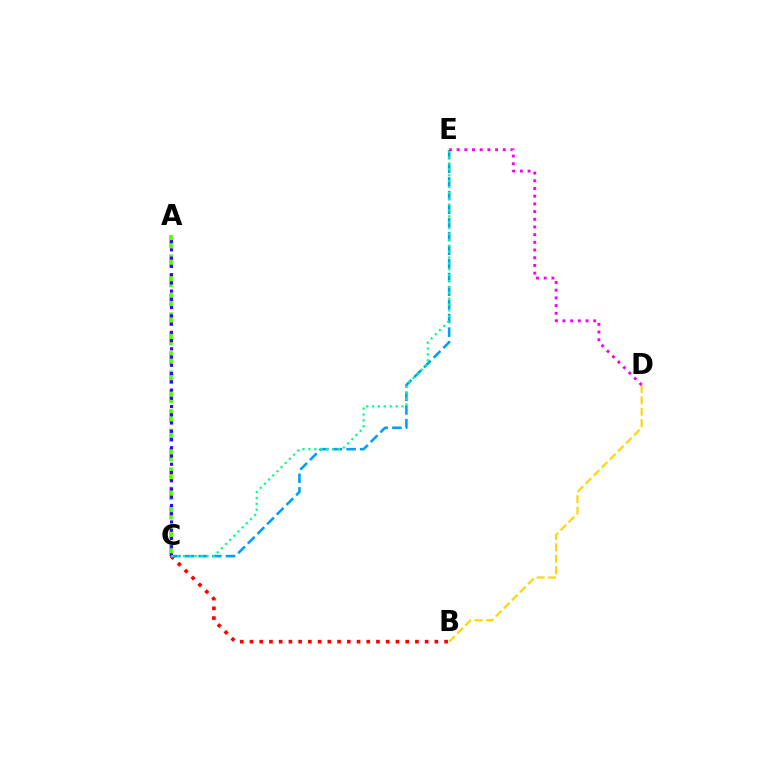{('B', 'C'): [{'color': '#ff0000', 'line_style': 'dotted', 'thickness': 2.64}], ('B', 'D'): [{'color': '#ffd500', 'line_style': 'dashed', 'thickness': 1.55}], ('A', 'C'): [{'color': '#4fff00', 'line_style': 'dashed', 'thickness': 2.63}, {'color': '#3700ff', 'line_style': 'dotted', 'thickness': 2.24}], ('C', 'E'): [{'color': '#009eff', 'line_style': 'dashed', 'thickness': 1.85}, {'color': '#00ff86', 'line_style': 'dotted', 'thickness': 1.6}], ('D', 'E'): [{'color': '#ff00ed', 'line_style': 'dotted', 'thickness': 2.09}]}